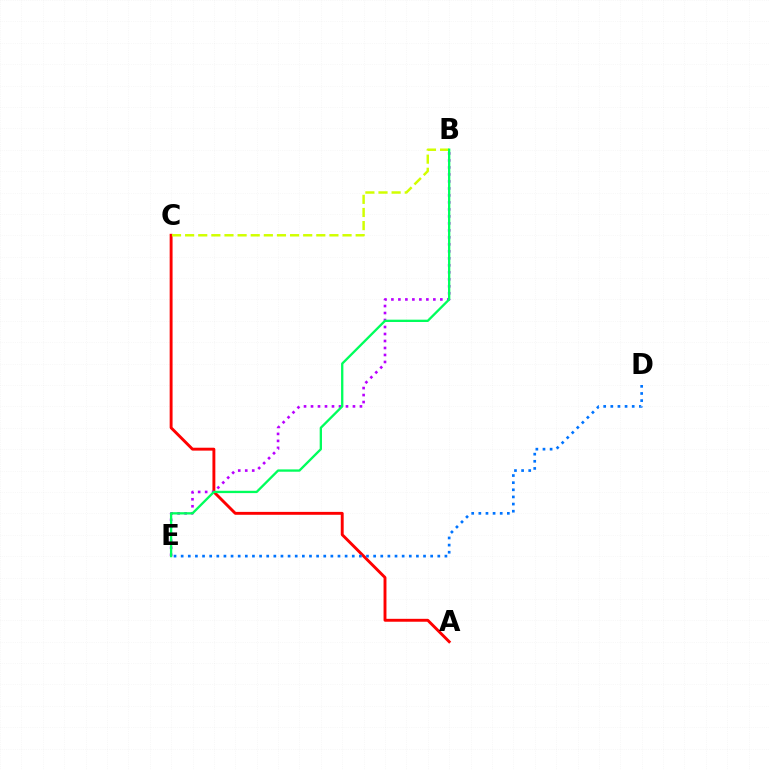{('A', 'C'): [{'color': '#ff0000', 'line_style': 'solid', 'thickness': 2.09}], ('B', 'E'): [{'color': '#b900ff', 'line_style': 'dotted', 'thickness': 1.9}, {'color': '#00ff5c', 'line_style': 'solid', 'thickness': 1.67}], ('B', 'C'): [{'color': '#d1ff00', 'line_style': 'dashed', 'thickness': 1.78}], ('D', 'E'): [{'color': '#0074ff', 'line_style': 'dotted', 'thickness': 1.94}]}